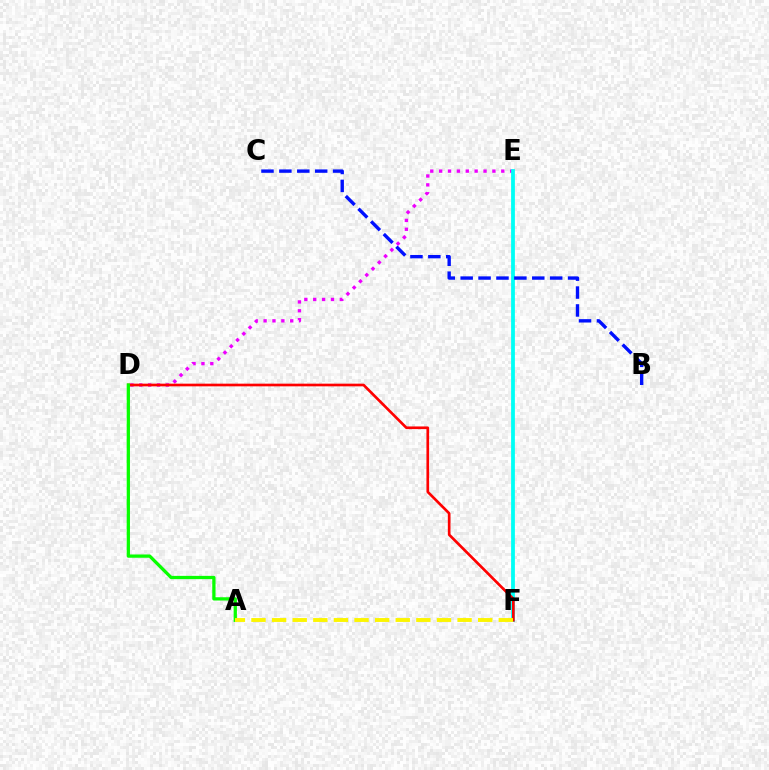{('D', 'E'): [{'color': '#ee00ff', 'line_style': 'dotted', 'thickness': 2.41}], ('E', 'F'): [{'color': '#00fff6', 'line_style': 'solid', 'thickness': 2.72}], ('D', 'F'): [{'color': '#ff0000', 'line_style': 'solid', 'thickness': 1.92}], ('A', 'D'): [{'color': '#08ff00', 'line_style': 'solid', 'thickness': 2.35}], ('A', 'F'): [{'color': '#fcf500', 'line_style': 'dashed', 'thickness': 2.8}], ('B', 'C'): [{'color': '#0010ff', 'line_style': 'dashed', 'thickness': 2.43}]}